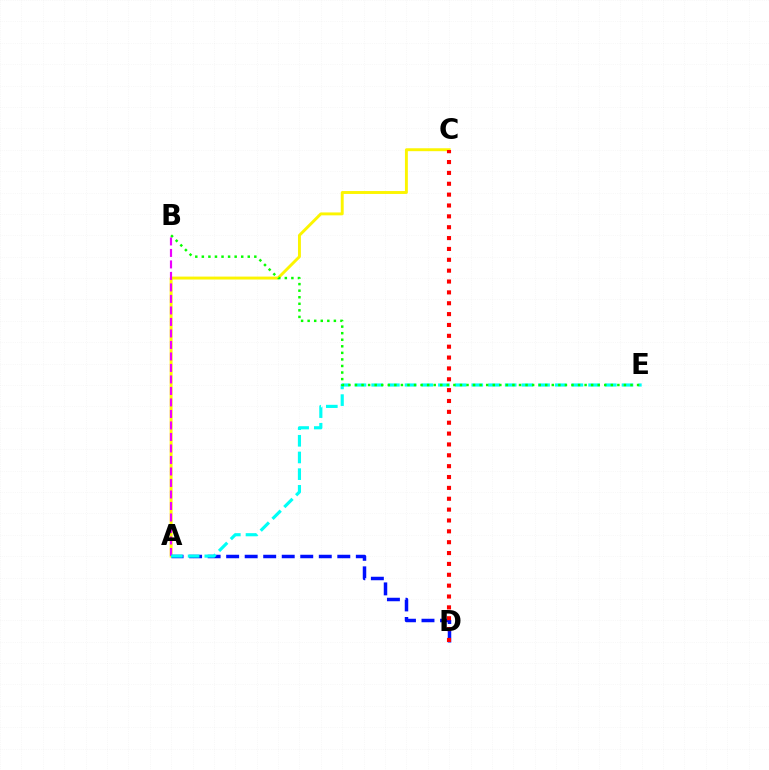{('A', 'C'): [{'color': '#fcf500', 'line_style': 'solid', 'thickness': 2.1}], ('A', 'B'): [{'color': '#ee00ff', 'line_style': 'dashed', 'thickness': 1.56}], ('A', 'D'): [{'color': '#0010ff', 'line_style': 'dashed', 'thickness': 2.52}], ('C', 'D'): [{'color': '#ff0000', 'line_style': 'dotted', 'thickness': 2.95}], ('A', 'E'): [{'color': '#00fff6', 'line_style': 'dashed', 'thickness': 2.27}], ('B', 'E'): [{'color': '#08ff00', 'line_style': 'dotted', 'thickness': 1.78}]}